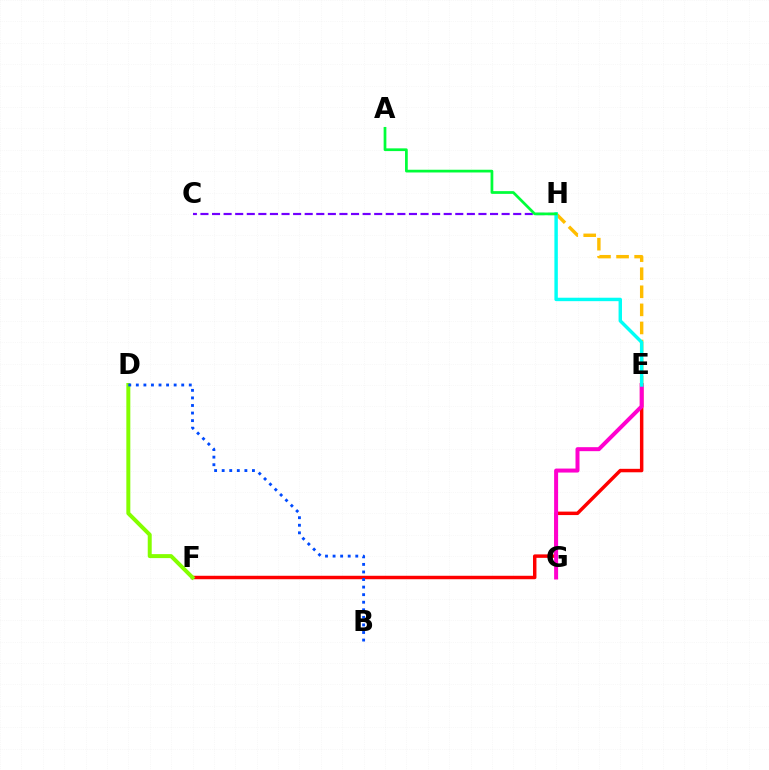{('E', 'F'): [{'color': '#ff0000', 'line_style': 'solid', 'thickness': 2.49}], ('D', 'F'): [{'color': '#84ff00', 'line_style': 'solid', 'thickness': 2.86}], ('C', 'H'): [{'color': '#7200ff', 'line_style': 'dashed', 'thickness': 1.57}], ('B', 'D'): [{'color': '#004bff', 'line_style': 'dotted', 'thickness': 2.06}], ('E', 'G'): [{'color': '#ff00cf', 'line_style': 'solid', 'thickness': 2.87}], ('E', 'H'): [{'color': '#ffbd00', 'line_style': 'dashed', 'thickness': 2.46}, {'color': '#00fff6', 'line_style': 'solid', 'thickness': 2.47}], ('A', 'H'): [{'color': '#00ff39', 'line_style': 'solid', 'thickness': 1.97}]}